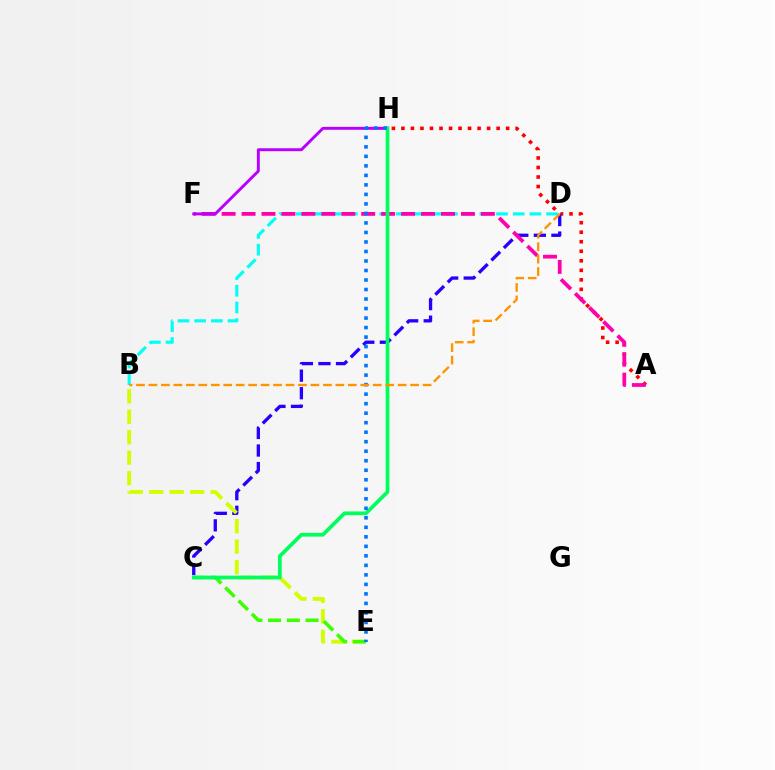{('A', 'H'): [{'color': '#ff0000', 'line_style': 'dotted', 'thickness': 2.59}], ('B', 'D'): [{'color': '#00fff6', 'line_style': 'dashed', 'thickness': 2.27}, {'color': '#ff9400', 'line_style': 'dashed', 'thickness': 1.69}], ('C', 'D'): [{'color': '#2500ff', 'line_style': 'dashed', 'thickness': 2.38}], ('B', 'E'): [{'color': '#d1ff00', 'line_style': 'dashed', 'thickness': 2.78}], ('A', 'F'): [{'color': '#ff00ac', 'line_style': 'dashed', 'thickness': 2.71}], ('C', 'E'): [{'color': '#3dff00', 'line_style': 'dashed', 'thickness': 2.55}], ('F', 'H'): [{'color': '#b900ff', 'line_style': 'solid', 'thickness': 2.11}], ('C', 'H'): [{'color': '#00ff5c', 'line_style': 'solid', 'thickness': 2.69}], ('E', 'H'): [{'color': '#0074ff', 'line_style': 'dotted', 'thickness': 2.58}]}